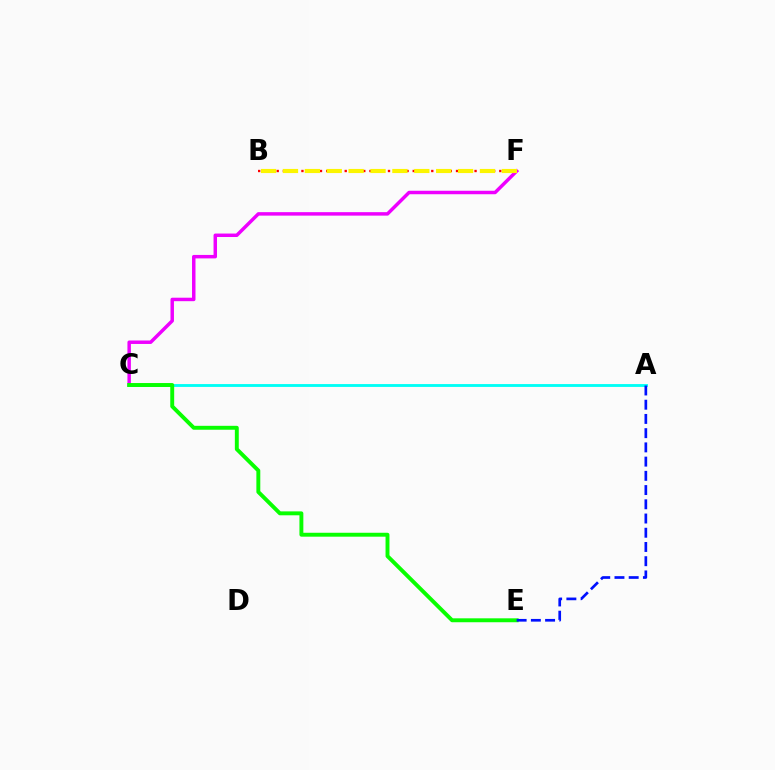{('C', 'F'): [{'color': '#ee00ff', 'line_style': 'solid', 'thickness': 2.5}], ('B', 'F'): [{'color': '#ff0000', 'line_style': 'dotted', 'thickness': 1.68}, {'color': '#fcf500', 'line_style': 'dashed', 'thickness': 2.97}], ('A', 'C'): [{'color': '#00fff6', 'line_style': 'solid', 'thickness': 2.05}], ('C', 'E'): [{'color': '#08ff00', 'line_style': 'solid', 'thickness': 2.82}], ('A', 'E'): [{'color': '#0010ff', 'line_style': 'dashed', 'thickness': 1.93}]}